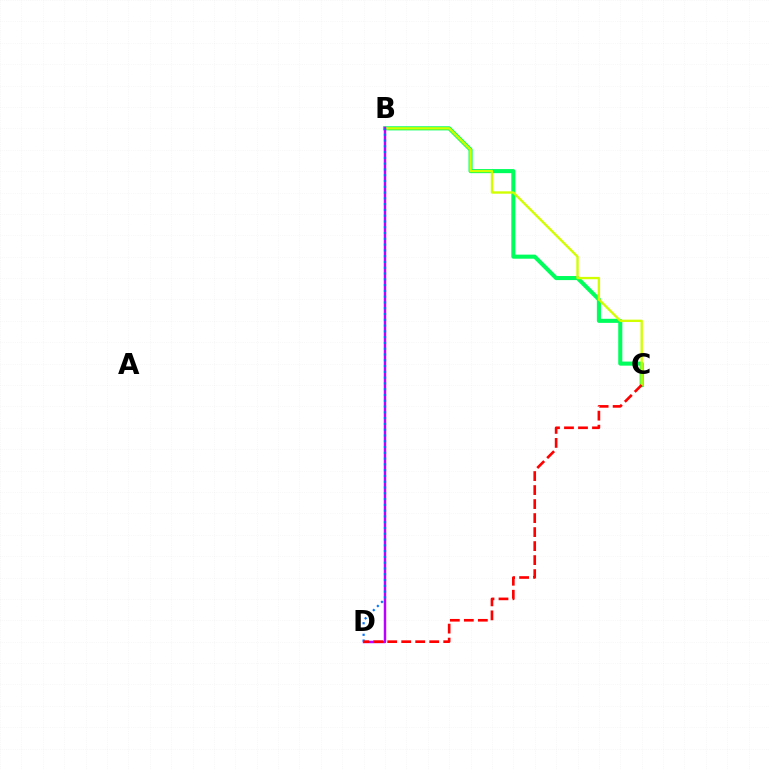{('B', 'C'): [{'color': '#00ff5c', 'line_style': 'solid', 'thickness': 2.93}, {'color': '#d1ff00', 'line_style': 'solid', 'thickness': 1.7}], ('B', 'D'): [{'color': '#b900ff', 'line_style': 'solid', 'thickness': 1.77}, {'color': '#0074ff', 'line_style': 'dotted', 'thickness': 1.57}], ('C', 'D'): [{'color': '#ff0000', 'line_style': 'dashed', 'thickness': 1.9}]}